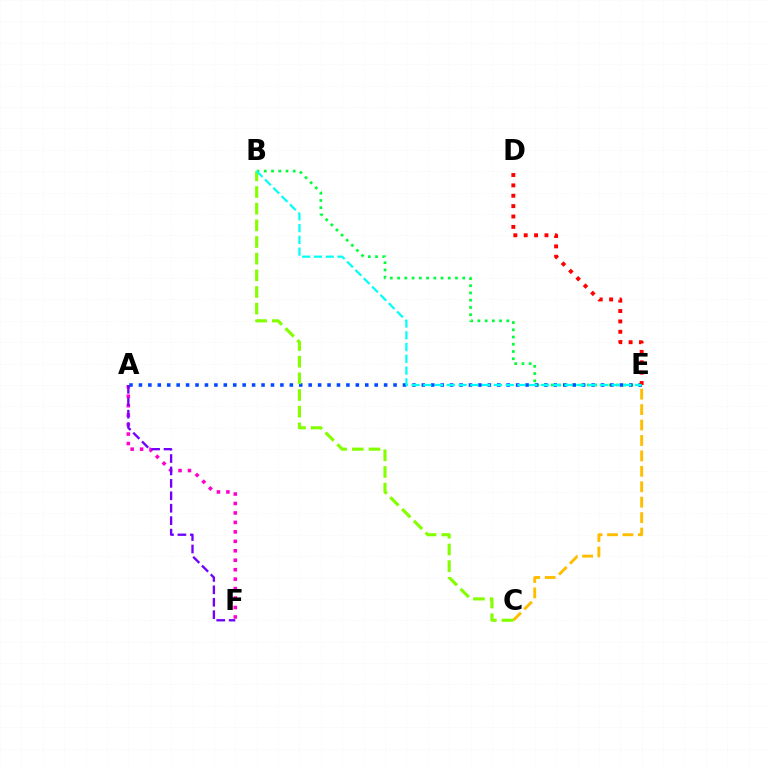{('B', 'E'): [{'color': '#00ff39', 'line_style': 'dotted', 'thickness': 1.97}, {'color': '#00fff6', 'line_style': 'dashed', 'thickness': 1.6}], ('A', 'F'): [{'color': '#ff00cf', 'line_style': 'dotted', 'thickness': 2.57}, {'color': '#7200ff', 'line_style': 'dashed', 'thickness': 1.69}], ('C', 'E'): [{'color': '#ffbd00', 'line_style': 'dashed', 'thickness': 2.1}], ('A', 'E'): [{'color': '#004bff', 'line_style': 'dotted', 'thickness': 2.56}], ('B', 'C'): [{'color': '#84ff00', 'line_style': 'dashed', 'thickness': 2.26}], ('D', 'E'): [{'color': '#ff0000', 'line_style': 'dotted', 'thickness': 2.82}]}